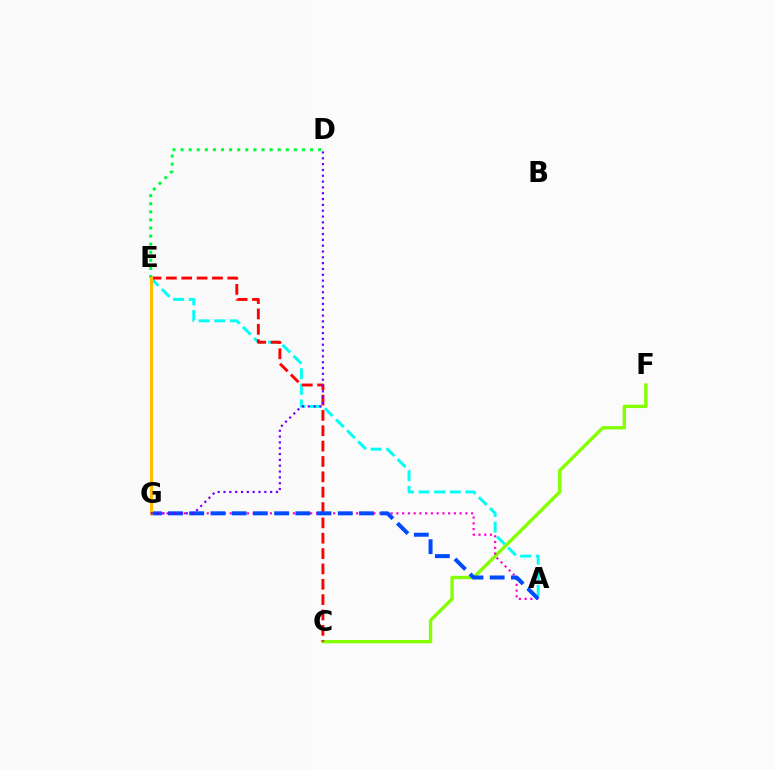{('C', 'F'): [{'color': '#84ff00', 'line_style': 'solid', 'thickness': 2.42}], ('A', 'E'): [{'color': '#00fff6', 'line_style': 'dashed', 'thickness': 2.12}], ('A', 'G'): [{'color': '#ff00cf', 'line_style': 'dotted', 'thickness': 1.56}, {'color': '#004bff', 'line_style': 'dashed', 'thickness': 2.88}], ('C', 'E'): [{'color': '#ff0000', 'line_style': 'dashed', 'thickness': 2.09}], ('D', 'E'): [{'color': '#00ff39', 'line_style': 'dotted', 'thickness': 2.2}], ('E', 'G'): [{'color': '#ffbd00', 'line_style': 'solid', 'thickness': 2.22}], ('D', 'G'): [{'color': '#7200ff', 'line_style': 'dotted', 'thickness': 1.58}]}